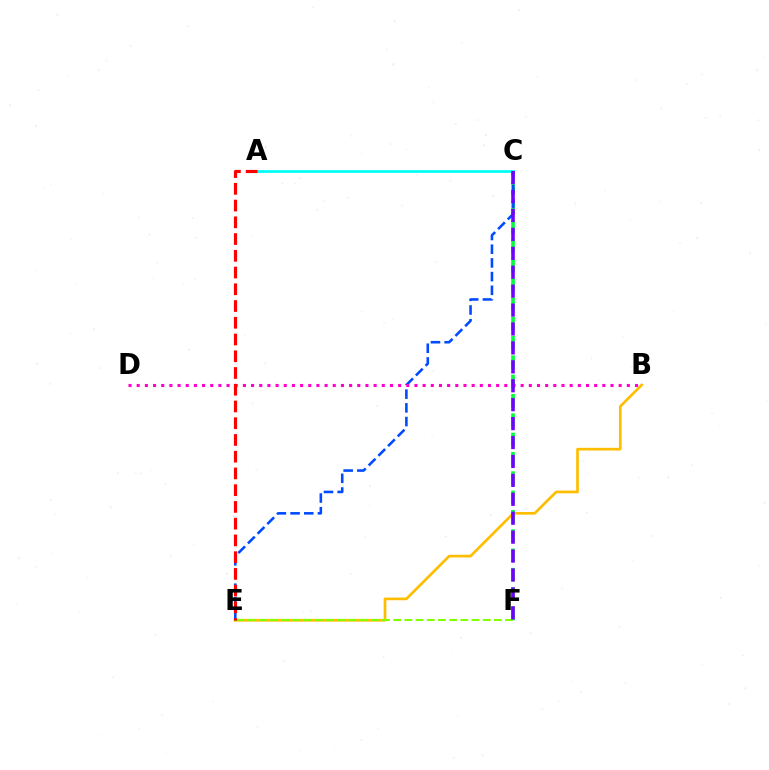{('A', 'C'): [{'color': '#00fff6', 'line_style': 'solid', 'thickness': 1.98}], ('B', 'E'): [{'color': '#ffbd00', 'line_style': 'solid', 'thickness': 1.93}], ('E', 'F'): [{'color': '#84ff00', 'line_style': 'dashed', 'thickness': 1.52}], ('C', 'F'): [{'color': '#00ff39', 'line_style': 'dashed', 'thickness': 2.62}, {'color': '#7200ff', 'line_style': 'dashed', 'thickness': 2.57}], ('C', 'E'): [{'color': '#004bff', 'line_style': 'dashed', 'thickness': 1.86}], ('B', 'D'): [{'color': '#ff00cf', 'line_style': 'dotted', 'thickness': 2.22}], ('A', 'E'): [{'color': '#ff0000', 'line_style': 'dashed', 'thickness': 2.27}]}